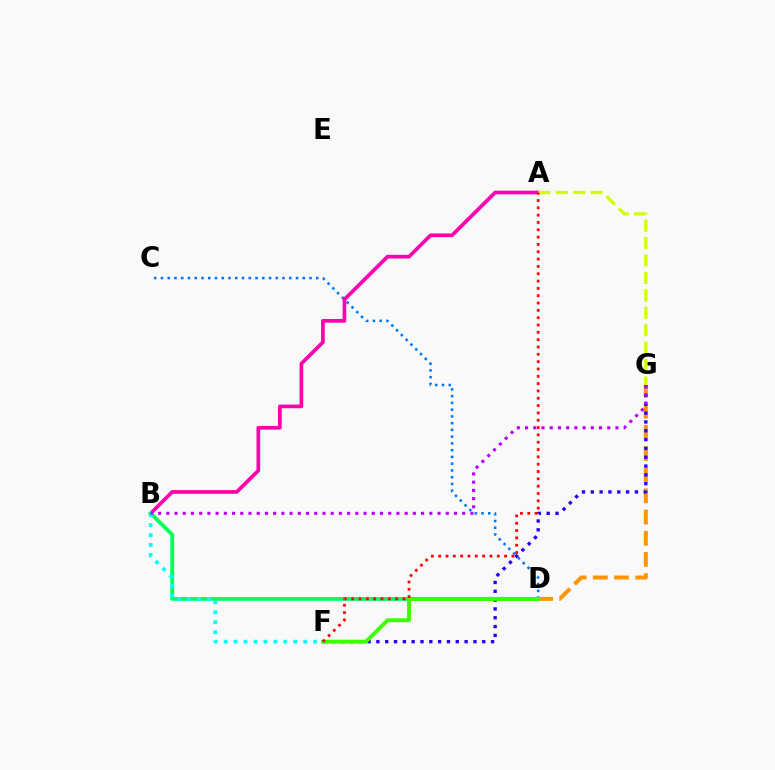{('D', 'G'): [{'color': '#ff9400', 'line_style': 'dashed', 'thickness': 2.88}], ('C', 'D'): [{'color': '#0074ff', 'line_style': 'dotted', 'thickness': 1.83}], ('A', 'B'): [{'color': '#ff00ac', 'line_style': 'solid', 'thickness': 2.66}], ('B', 'D'): [{'color': '#00ff5c', 'line_style': 'solid', 'thickness': 2.78}], ('A', 'G'): [{'color': '#d1ff00', 'line_style': 'dashed', 'thickness': 2.37}], ('F', 'G'): [{'color': '#2500ff', 'line_style': 'dotted', 'thickness': 2.4}], ('B', 'F'): [{'color': '#00fff6', 'line_style': 'dotted', 'thickness': 2.7}], ('D', 'F'): [{'color': '#3dff00', 'line_style': 'solid', 'thickness': 2.81}], ('A', 'F'): [{'color': '#ff0000', 'line_style': 'dotted', 'thickness': 1.99}], ('B', 'G'): [{'color': '#b900ff', 'line_style': 'dotted', 'thickness': 2.23}]}